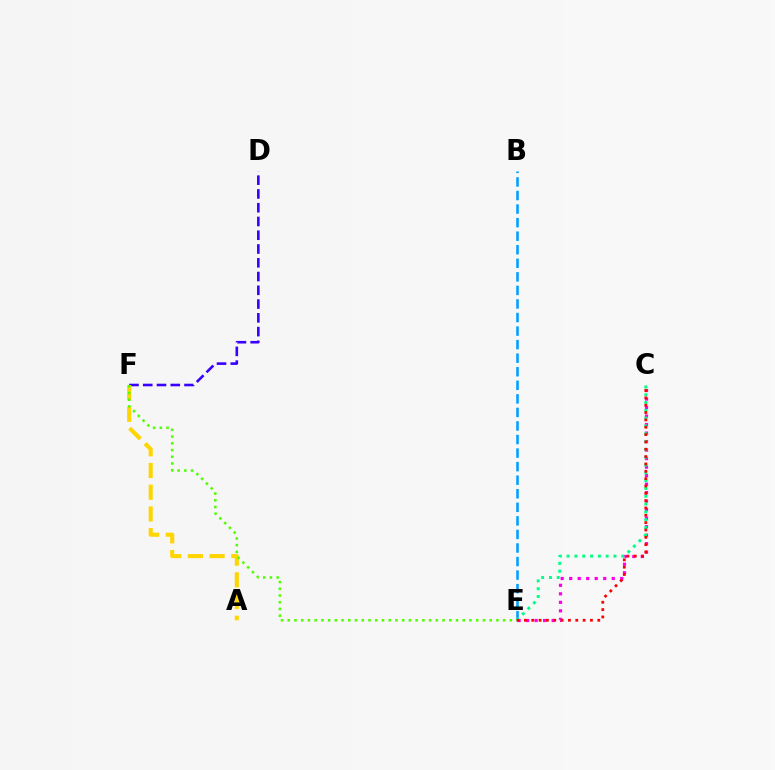{('B', 'E'): [{'color': '#009eff', 'line_style': 'dashed', 'thickness': 1.84}], ('C', 'E'): [{'color': '#ff00ed', 'line_style': 'dotted', 'thickness': 2.31}, {'color': '#00ff86', 'line_style': 'dotted', 'thickness': 2.12}, {'color': '#ff0000', 'line_style': 'dotted', 'thickness': 1.99}], ('D', 'F'): [{'color': '#3700ff', 'line_style': 'dashed', 'thickness': 1.87}], ('A', 'F'): [{'color': '#ffd500', 'line_style': 'dashed', 'thickness': 2.95}], ('E', 'F'): [{'color': '#4fff00', 'line_style': 'dotted', 'thickness': 1.83}]}